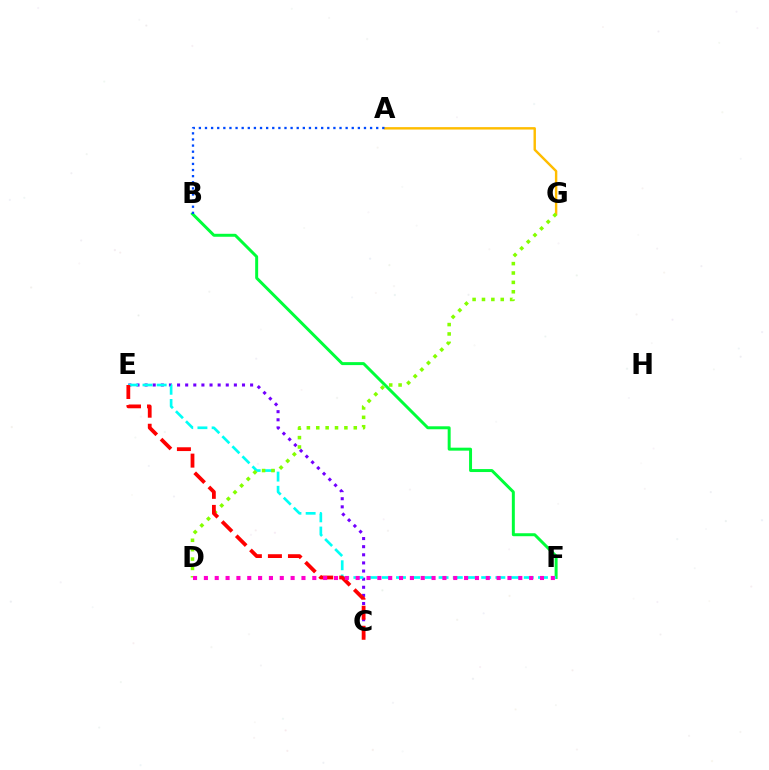{('A', 'G'): [{'color': '#ffbd00', 'line_style': 'solid', 'thickness': 1.74}], ('B', 'F'): [{'color': '#00ff39', 'line_style': 'solid', 'thickness': 2.14}], ('C', 'E'): [{'color': '#7200ff', 'line_style': 'dotted', 'thickness': 2.21}, {'color': '#ff0000', 'line_style': 'dashed', 'thickness': 2.72}], ('E', 'F'): [{'color': '#00fff6', 'line_style': 'dashed', 'thickness': 1.93}], ('D', 'G'): [{'color': '#84ff00', 'line_style': 'dotted', 'thickness': 2.55}], ('D', 'F'): [{'color': '#ff00cf', 'line_style': 'dotted', 'thickness': 2.95}], ('A', 'B'): [{'color': '#004bff', 'line_style': 'dotted', 'thickness': 1.66}]}